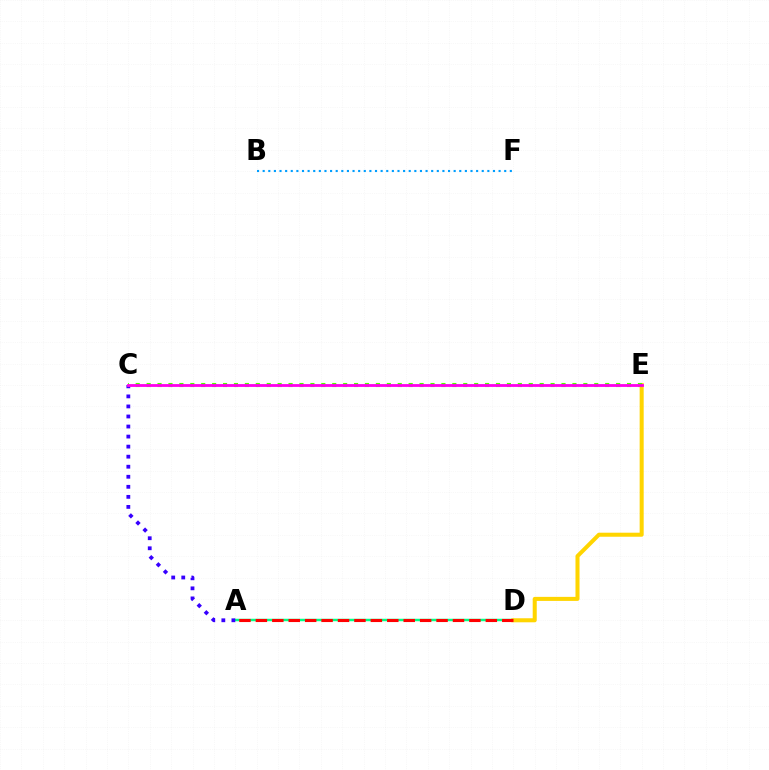{('A', 'D'): [{'color': '#00ff86', 'line_style': 'solid', 'thickness': 1.77}, {'color': '#ff0000', 'line_style': 'dashed', 'thickness': 2.23}], ('A', 'C'): [{'color': '#3700ff', 'line_style': 'dotted', 'thickness': 2.73}], ('D', 'E'): [{'color': '#ffd500', 'line_style': 'solid', 'thickness': 2.91}], ('B', 'F'): [{'color': '#009eff', 'line_style': 'dotted', 'thickness': 1.53}], ('C', 'E'): [{'color': '#4fff00', 'line_style': 'dotted', 'thickness': 2.97}, {'color': '#ff00ed', 'line_style': 'solid', 'thickness': 2.03}]}